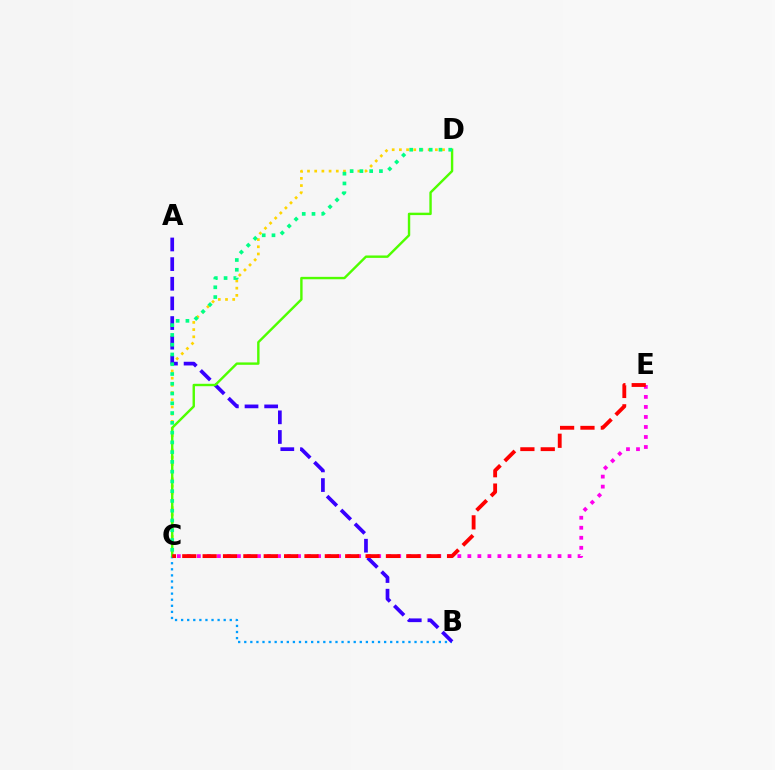{('B', 'C'): [{'color': '#009eff', 'line_style': 'dotted', 'thickness': 1.65}], ('C', 'D'): [{'color': '#ffd500', 'line_style': 'dotted', 'thickness': 1.95}, {'color': '#4fff00', 'line_style': 'solid', 'thickness': 1.73}, {'color': '#00ff86', 'line_style': 'dotted', 'thickness': 2.65}], ('C', 'E'): [{'color': '#ff00ed', 'line_style': 'dotted', 'thickness': 2.72}, {'color': '#ff0000', 'line_style': 'dashed', 'thickness': 2.77}], ('A', 'B'): [{'color': '#3700ff', 'line_style': 'dashed', 'thickness': 2.67}]}